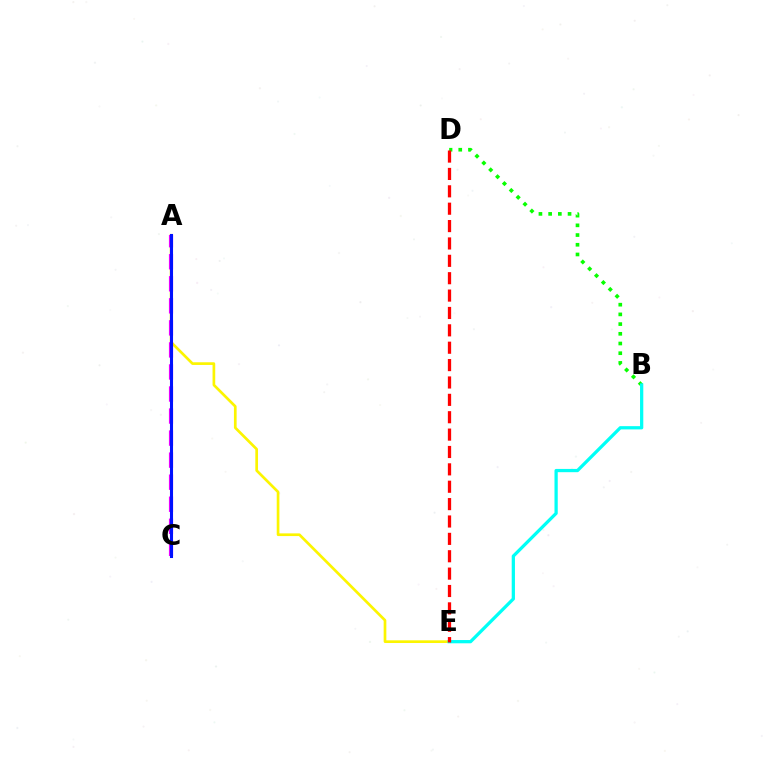{('A', 'E'): [{'color': '#fcf500', 'line_style': 'solid', 'thickness': 1.93}], ('B', 'D'): [{'color': '#08ff00', 'line_style': 'dotted', 'thickness': 2.64}], ('B', 'E'): [{'color': '#00fff6', 'line_style': 'solid', 'thickness': 2.34}], ('D', 'E'): [{'color': '#ff0000', 'line_style': 'dashed', 'thickness': 2.36}], ('A', 'C'): [{'color': '#ee00ff', 'line_style': 'dashed', 'thickness': 2.99}, {'color': '#0010ff', 'line_style': 'solid', 'thickness': 2.21}]}